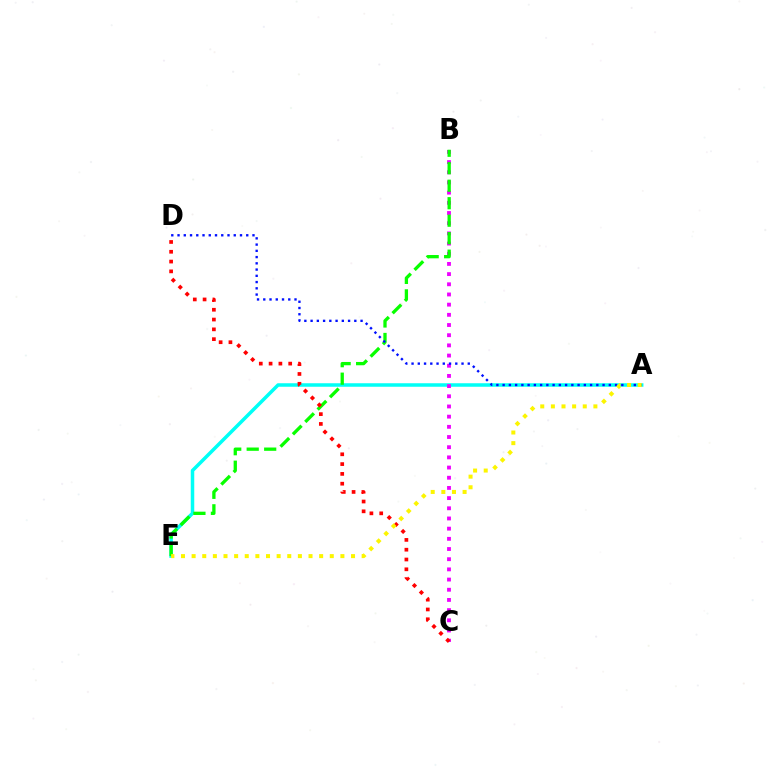{('A', 'E'): [{'color': '#00fff6', 'line_style': 'solid', 'thickness': 2.53}, {'color': '#fcf500', 'line_style': 'dotted', 'thickness': 2.89}], ('B', 'C'): [{'color': '#ee00ff', 'line_style': 'dotted', 'thickness': 2.77}], ('B', 'E'): [{'color': '#08ff00', 'line_style': 'dashed', 'thickness': 2.38}], ('C', 'D'): [{'color': '#ff0000', 'line_style': 'dotted', 'thickness': 2.66}], ('A', 'D'): [{'color': '#0010ff', 'line_style': 'dotted', 'thickness': 1.7}]}